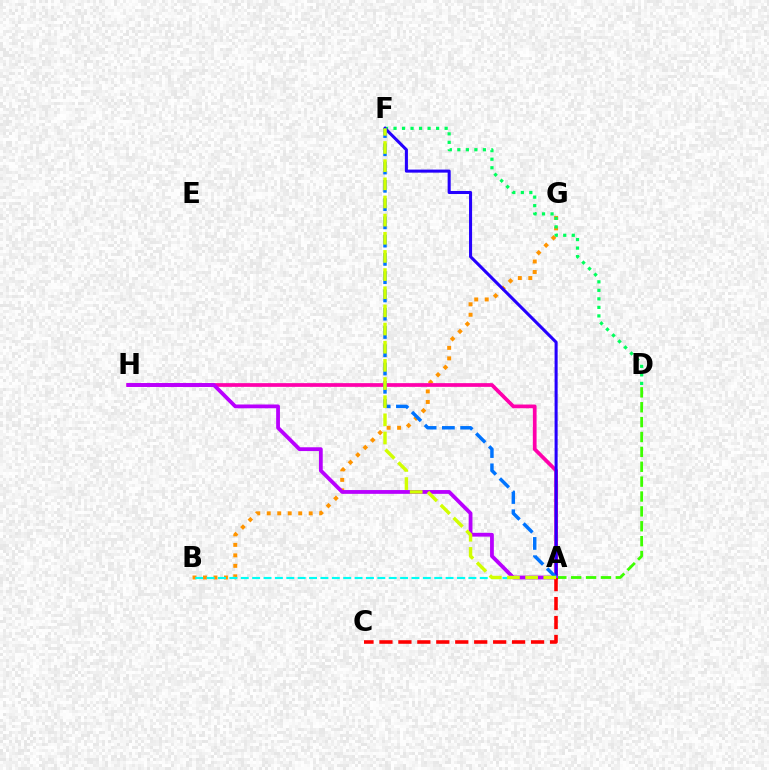{('B', 'G'): [{'color': '#ff9400', 'line_style': 'dotted', 'thickness': 2.85}], ('D', 'F'): [{'color': '#00ff5c', 'line_style': 'dotted', 'thickness': 2.32}], ('A', 'D'): [{'color': '#3dff00', 'line_style': 'dashed', 'thickness': 2.02}], ('A', 'H'): [{'color': '#ff00ac', 'line_style': 'solid', 'thickness': 2.68}, {'color': '#b900ff', 'line_style': 'solid', 'thickness': 2.73}], ('A', 'B'): [{'color': '#00fff6', 'line_style': 'dashed', 'thickness': 1.55}], ('A', 'F'): [{'color': '#2500ff', 'line_style': 'solid', 'thickness': 2.2}, {'color': '#0074ff', 'line_style': 'dashed', 'thickness': 2.48}, {'color': '#d1ff00', 'line_style': 'dashed', 'thickness': 2.47}], ('A', 'C'): [{'color': '#ff0000', 'line_style': 'dashed', 'thickness': 2.57}]}